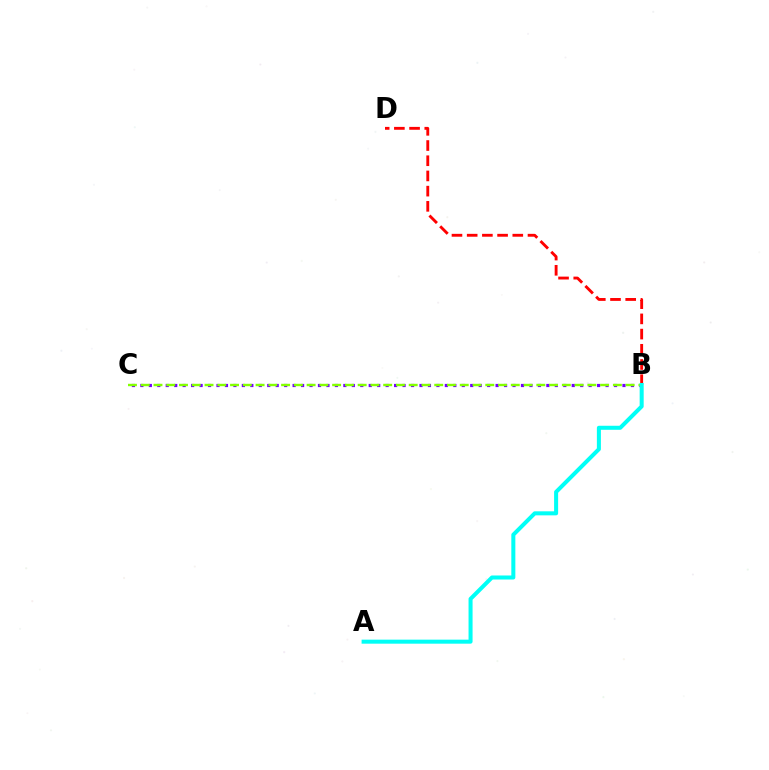{('B', 'C'): [{'color': '#7200ff', 'line_style': 'dotted', 'thickness': 2.3}, {'color': '#84ff00', 'line_style': 'dashed', 'thickness': 1.73}], ('B', 'D'): [{'color': '#ff0000', 'line_style': 'dashed', 'thickness': 2.07}], ('A', 'B'): [{'color': '#00fff6', 'line_style': 'solid', 'thickness': 2.9}]}